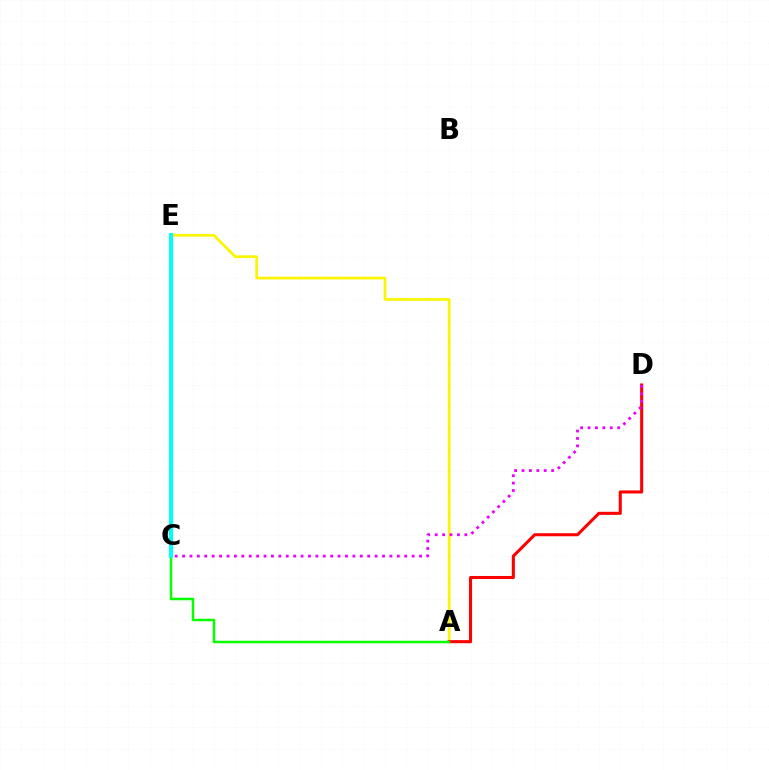{('C', 'E'): [{'color': '#0010ff', 'line_style': 'solid', 'thickness': 2.01}, {'color': '#00fff6', 'line_style': 'solid', 'thickness': 2.91}], ('A', 'E'): [{'color': '#fcf500', 'line_style': 'solid', 'thickness': 1.95}], ('A', 'D'): [{'color': '#ff0000', 'line_style': 'solid', 'thickness': 2.2}], ('A', 'C'): [{'color': '#08ff00', 'line_style': 'solid', 'thickness': 1.8}], ('C', 'D'): [{'color': '#ee00ff', 'line_style': 'dotted', 'thickness': 2.01}]}